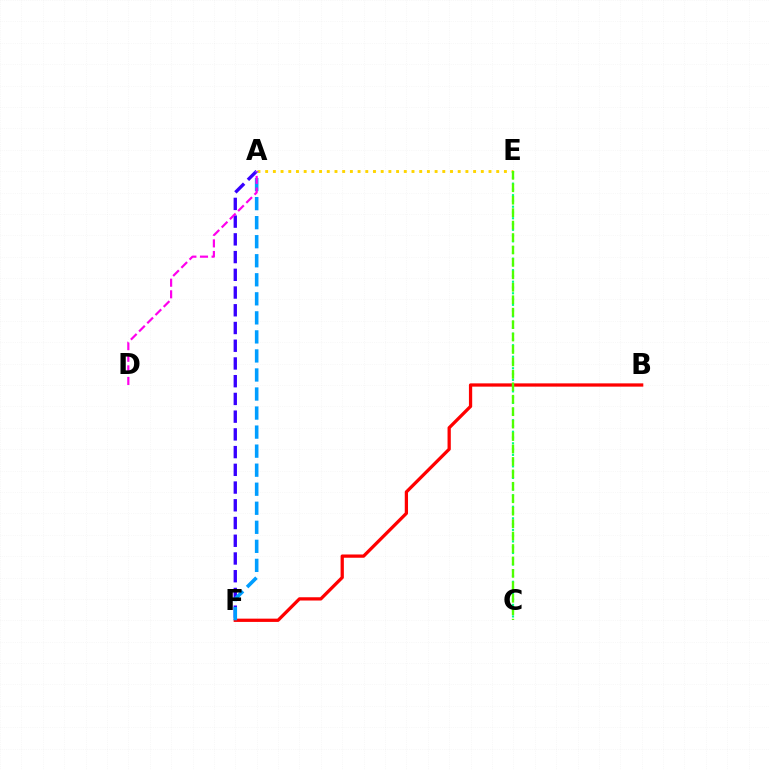{('A', 'F'): [{'color': '#3700ff', 'line_style': 'dashed', 'thickness': 2.41}, {'color': '#009eff', 'line_style': 'dashed', 'thickness': 2.59}], ('A', 'E'): [{'color': '#ffd500', 'line_style': 'dotted', 'thickness': 2.09}], ('B', 'F'): [{'color': '#ff0000', 'line_style': 'solid', 'thickness': 2.35}], ('C', 'E'): [{'color': '#00ff86', 'line_style': 'dotted', 'thickness': 1.57}, {'color': '#4fff00', 'line_style': 'dashed', 'thickness': 1.69}], ('A', 'D'): [{'color': '#ff00ed', 'line_style': 'dashed', 'thickness': 1.58}]}